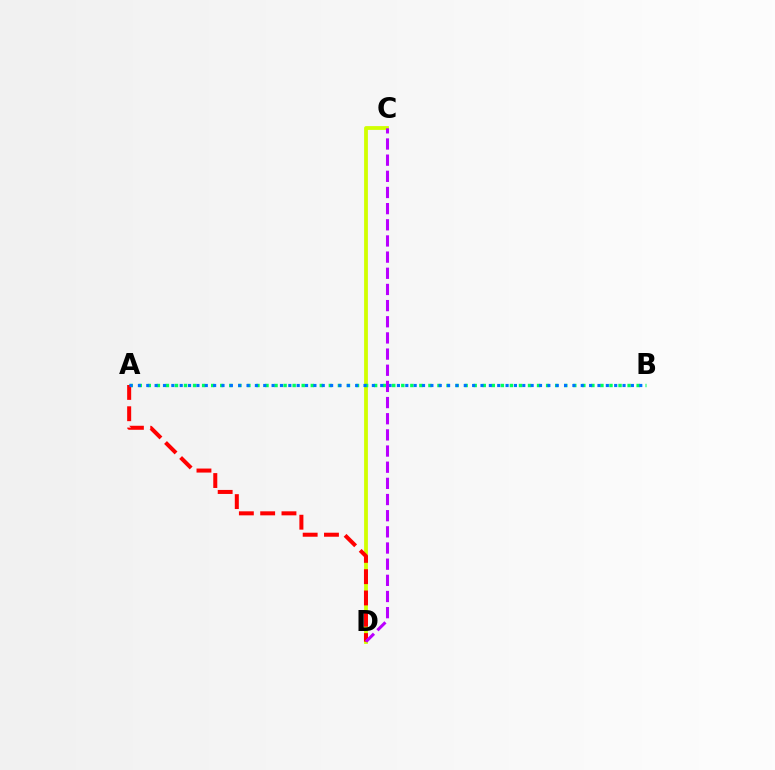{('C', 'D'): [{'color': '#d1ff00', 'line_style': 'solid', 'thickness': 2.73}, {'color': '#b900ff', 'line_style': 'dashed', 'thickness': 2.2}], ('A', 'B'): [{'color': '#00ff5c', 'line_style': 'dotted', 'thickness': 2.46}, {'color': '#0074ff', 'line_style': 'dotted', 'thickness': 2.27}], ('A', 'D'): [{'color': '#ff0000', 'line_style': 'dashed', 'thickness': 2.89}]}